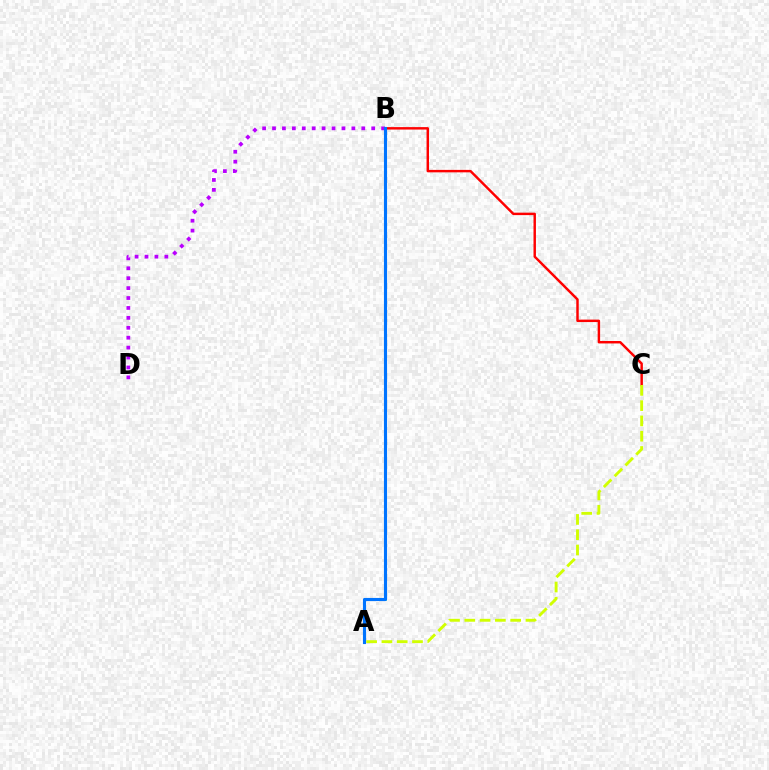{('B', 'C'): [{'color': '#ff0000', 'line_style': 'solid', 'thickness': 1.76}], ('B', 'D'): [{'color': '#b900ff', 'line_style': 'dotted', 'thickness': 2.7}], ('A', 'B'): [{'color': '#00ff5c', 'line_style': 'dashed', 'thickness': 2.14}, {'color': '#0074ff', 'line_style': 'solid', 'thickness': 2.24}], ('A', 'C'): [{'color': '#d1ff00', 'line_style': 'dashed', 'thickness': 2.08}]}